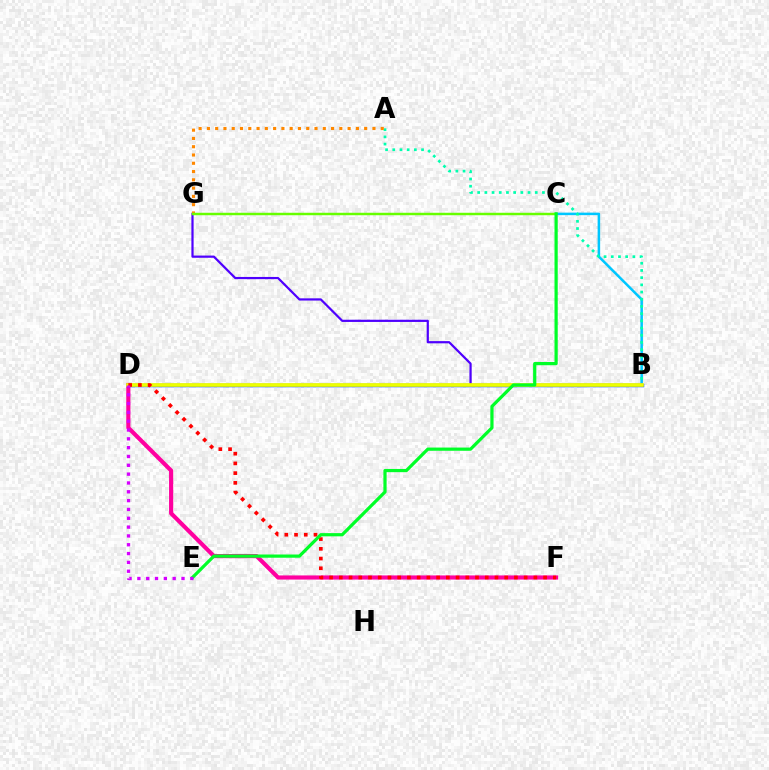{('D', 'F'): [{'color': '#ff00a0', 'line_style': 'solid', 'thickness': 2.98}, {'color': '#ff0000', 'line_style': 'dotted', 'thickness': 2.64}], ('B', 'C'): [{'color': '#00c7ff', 'line_style': 'solid', 'thickness': 1.82}], ('B', 'G'): [{'color': '#4f00ff', 'line_style': 'solid', 'thickness': 1.59}], ('B', 'D'): [{'color': '#003fff', 'line_style': 'solid', 'thickness': 2.5}, {'color': '#eeff00', 'line_style': 'solid', 'thickness': 2.66}], ('A', 'B'): [{'color': '#00ffaf', 'line_style': 'dotted', 'thickness': 1.96}], ('A', 'G'): [{'color': '#ff8800', 'line_style': 'dotted', 'thickness': 2.25}], ('C', 'G'): [{'color': '#66ff00', 'line_style': 'solid', 'thickness': 1.77}], ('C', 'E'): [{'color': '#00ff27', 'line_style': 'solid', 'thickness': 2.31}], ('D', 'E'): [{'color': '#d600ff', 'line_style': 'dotted', 'thickness': 2.4}]}